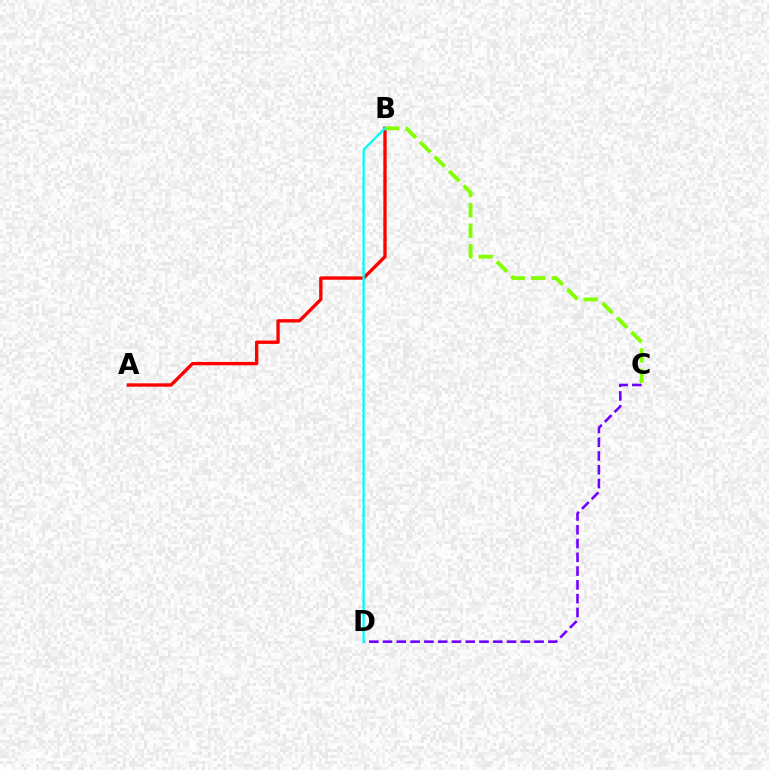{('A', 'B'): [{'color': '#ff0000', 'line_style': 'solid', 'thickness': 2.41}], ('B', 'C'): [{'color': '#84ff00', 'line_style': 'dashed', 'thickness': 2.78}], ('C', 'D'): [{'color': '#7200ff', 'line_style': 'dashed', 'thickness': 1.87}], ('B', 'D'): [{'color': '#00fff6', 'line_style': 'solid', 'thickness': 1.67}]}